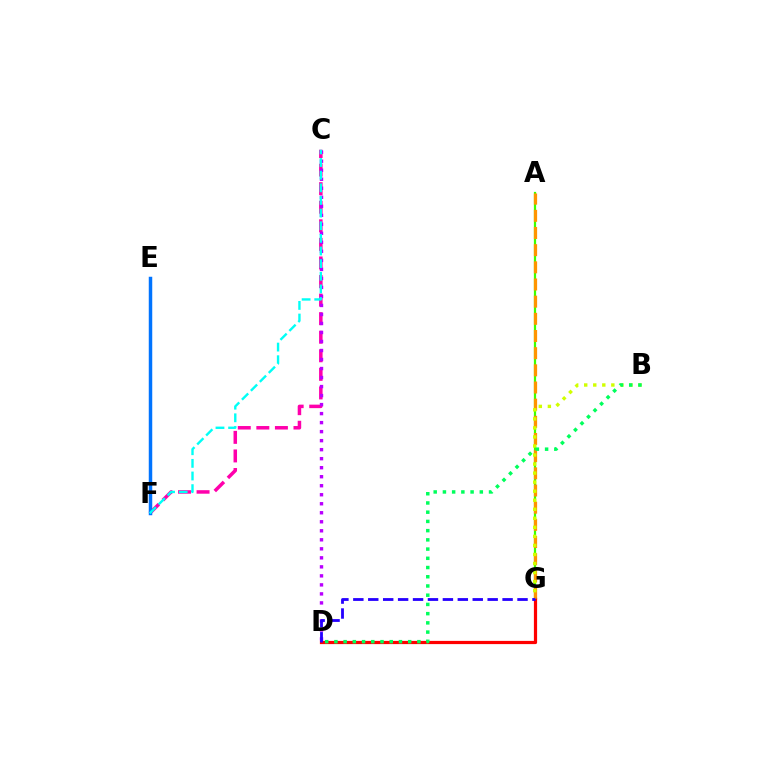{('C', 'F'): [{'color': '#ff00ac', 'line_style': 'dashed', 'thickness': 2.52}, {'color': '#00fff6', 'line_style': 'dashed', 'thickness': 1.72}], ('C', 'D'): [{'color': '#b900ff', 'line_style': 'dotted', 'thickness': 2.45}], ('E', 'F'): [{'color': '#0074ff', 'line_style': 'solid', 'thickness': 2.5}], ('A', 'G'): [{'color': '#3dff00', 'line_style': 'solid', 'thickness': 1.61}, {'color': '#ff9400', 'line_style': 'dashed', 'thickness': 2.33}], ('D', 'G'): [{'color': '#ff0000', 'line_style': 'solid', 'thickness': 2.31}, {'color': '#2500ff', 'line_style': 'dashed', 'thickness': 2.03}], ('B', 'G'): [{'color': '#d1ff00', 'line_style': 'dotted', 'thickness': 2.46}], ('B', 'D'): [{'color': '#00ff5c', 'line_style': 'dotted', 'thickness': 2.51}]}